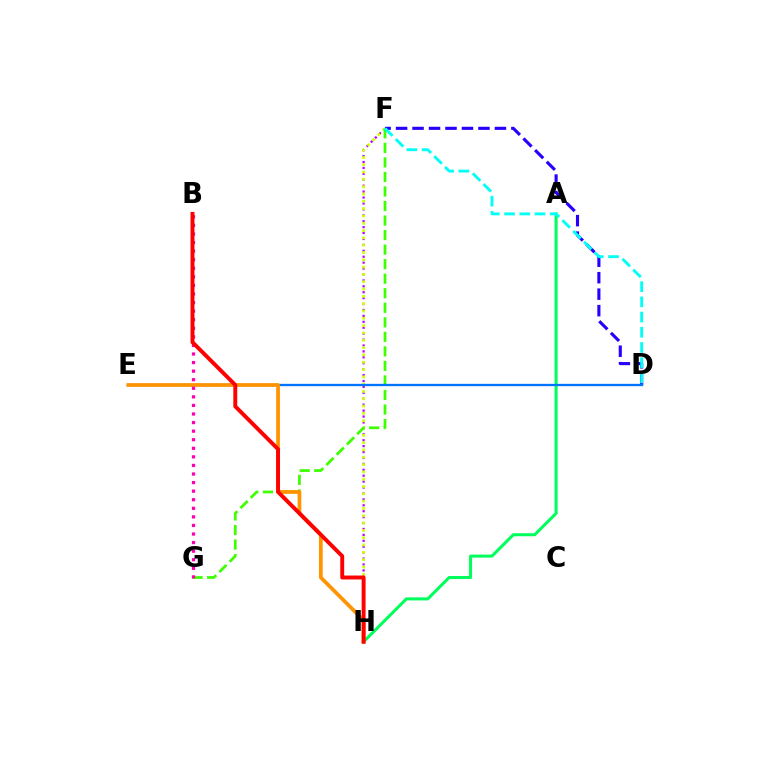{('D', 'F'): [{'color': '#2500ff', 'line_style': 'dashed', 'thickness': 2.24}, {'color': '#00fff6', 'line_style': 'dashed', 'thickness': 2.07}], ('F', 'H'): [{'color': '#b900ff', 'line_style': 'dotted', 'thickness': 1.61}, {'color': '#d1ff00', 'line_style': 'dotted', 'thickness': 1.99}], ('F', 'G'): [{'color': '#3dff00', 'line_style': 'dashed', 'thickness': 1.97}], ('A', 'H'): [{'color': '#00ff5c', 'line_style': 'solid', 'thickness': 2.19}], ('D', 'E'): [{'color': '#0074ff', 'line_style': 'solid', 'thickness': 1.66}], ('E', 'H'): [{'color': '#ff9400', 'line_style': 'solid', 'thickness': 2.69}], ('B', 'G'): [{'color': '#ff00ac', 'line_style': 'dotted', 'thickness': 2.33}], ('B', 'H'): [{'color': '#ff0000', 'line_style': 'solid', 'thickness': 2.83}]}